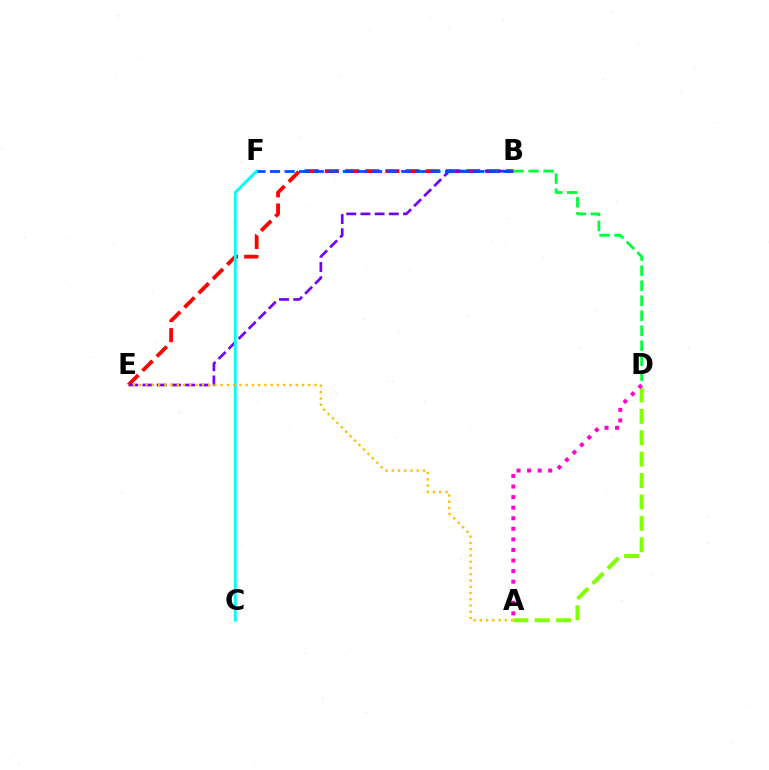{('B', 'E'): [{'color': '#ff0000', 'line_style': 'dashed', 'thickness': 2.74}, {'color': '#7200ff', 'line_style': 'dashed', 'thickness': 1.93}], ('C', 'F'): [{'color': '#00fff6', 'line_style': 'solid', 'thickness': 2.07}], ('B', 'D'): [{'color': '#00ff39', 'line_style': 'dashed', 'thickness': 2.04}], ('A', 'E'): [{'color': '#ffbd00', 'line_style': 'dotted', 'thickness': 1.7}], ('A', 'D'): [{'color': '#84ff00', 'line_style': 'dashed', 'thickness': 2.91}, {'color': '#ff00cf', 'line_style': 'dotted', 'thickness': 2.87}], ('B', 'F'): [{'color': '#004bff', 'line_style': 'dashed', 'thickness': 1.98}]}